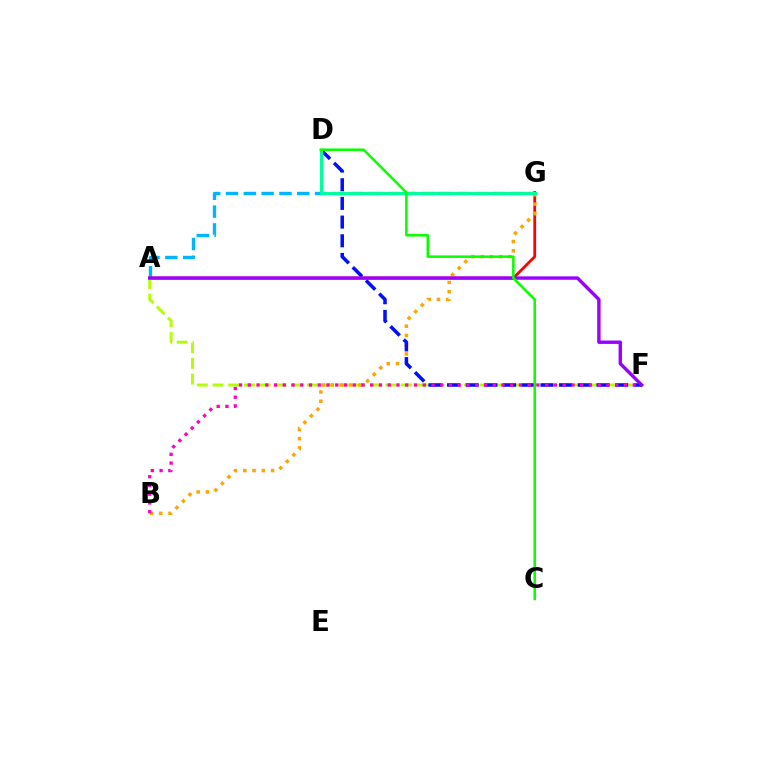{('A', 'G'): [{'color': '#ff0000', 'line_style': 'solid', 'thickness': 1.99}, {'color': '#00b5ff', 'line_style': 'dashed', 'thickness': 2.42}], ('A', 'F'): [{'color': '#b3ff00', 'line_style': 'dashed', 'thickness': 2.14}, {'color': '#9b00ff', 'line_style': 'solid', 'thickness': 2.45}], ('B', 'G'): [{'color': '#ffa500', 'line_style': 'dotted', 'thickness': 2.51}], ('D', 'F'): [{'color': '#0010ff', 'line_style': 'dashed', 'thickness': 2.54}], ('B', 'F'): [{'color': '#ff00bd', 'line_style': 'dotted', 'thickness': 2.38}], ('D', 'G'): [{'color': '#00ff9d', 'line_style': 'solid', 'thickness': 2.14}], ('C', 'D'): [{'color': '#08ff00', 'line_style': 'solid', 'thickness': 1.83}]}